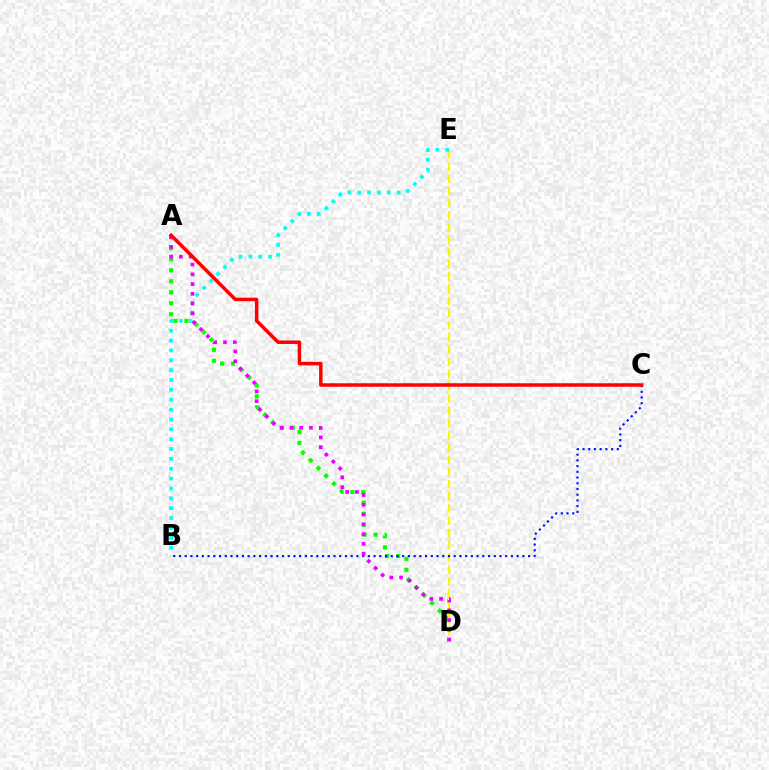{('A', 'D'): [{'color': '#08ff00', 'line_style': 'dotted', 'thickness': 2.98}, {'color': '#ee00ff', 'line_style': 'dotted', 'thickness': 2.65}], ('D', 'E'): [{'color': '#fcf500', 'line_style': 'dashed', 'thickness': 1.66}], ('B', 'E'): [{'color': '#00fff6', 'line_style': 'dotted', 'thickness': 2.68}], ('B', 'C'): [{'color': '#0010ff', 'line_style': 'dotted', 'thickness': 1.56}], ('A', 'C'): [{'color': '#ff0000', 'line_style': 'solid', 'thickness': 2.51}]}